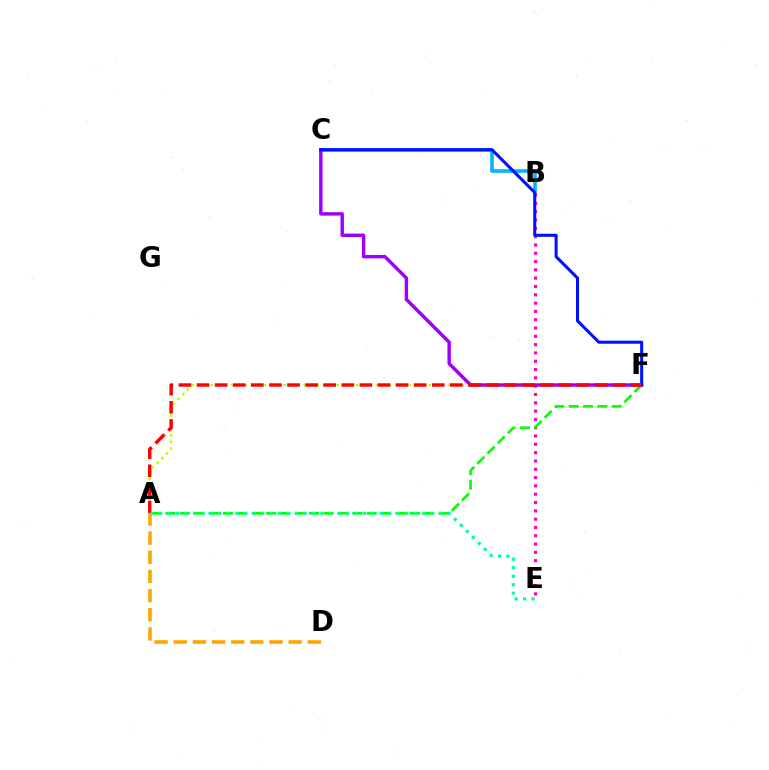{('B', 'C'): [{'color': '#00b5ff', 'line_style': 'solid', 'thickness': 2.61}], ('B', 'E'): [{'color': '#ff00bd', 'line_style': 'dotted', 'thickness': 2.26}], ('A', 'F'): [{'color': '#b3ff00', 'line_style': 'dotted', 'thickness': 1.79}, {'color': '#08ff00', 'line_style': 'dashed', 'thickness': 1.95}, {'color': '#ff0000', 'line_style': 'dashed', 'thickness': 2.46}], ('C', 'F'): [{'color': '#9b00ff', 'line_style': 'solid', 'thickness': 2.47}, {'color': '#0010ff', 'line_style': 'solid', 'thickness': 2.19}], ('A', 'E'): [{'color': '#00ff9d', 'line_style': 'dotted', 'thickness': 2.31}], ('A', 'D'): [{'color': '#ffa500', 'line_style': 'dashed', 'thickness': 2.6}]}